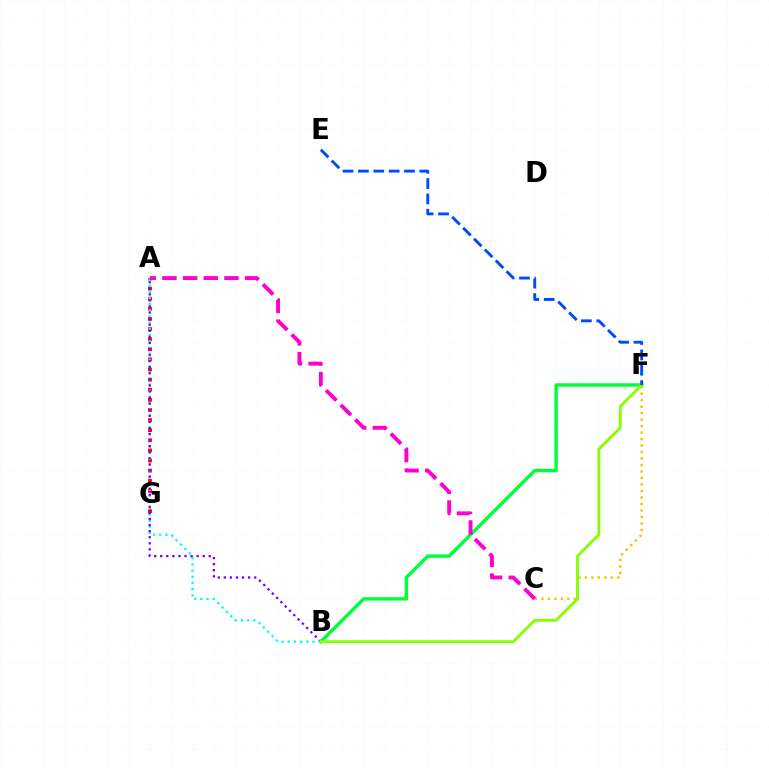{('A', 'G'): [{'color': '#ff0000', 'line_style': 'dotted', 'thickness': 2.75}], ('A', 'B'): [{'color': '#00fff6', 'line_style': 'dotted', 'thickness': 1.68}, {'color': '#7200ff', 'line_style': 'dotted', 'thickness': 1.65}], ('B', 'F'): [{'color': '#00ff39', 'line_style': 'solid', 'thickness': 2.48}, {'color': '#84ff00', 'line_style': 'solid', 'thickness': 2.03}], ('C', 'F'): [{'color': '#ffbd00', 'line_style': 'dotted', 'thickness': 1.76}], ('A', 'C'): [{'color': '#ff00cf', 'line_style': 'dashed', 'thickness': 2.81}], ('E', 'F'): [{'color': '#004bff', 'line_style': 'dashed', 'thickness': 2.09}]}